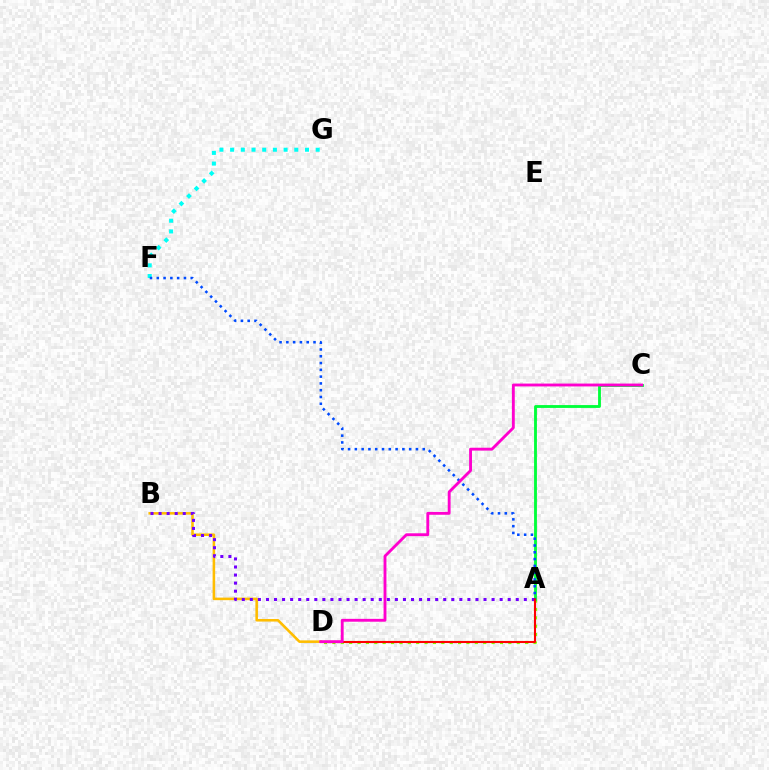{('A', 'D'): [{'color': '#84ff00', 'line_style': 'dotted', 'thickness': 2.28}, {'color': '#ff0000', 'line_style': 'solid', 'thickness': 1.51}], ('A', 'C'): [{'color': '#00ff39', 'line_style': 'solid', 'thickness': 2.05}], ('F', 'G'): [{'color': '#00fff6', 'line_style': 'dotted', 'thickness': 2.91}], ('B', 'D'): [{'color': '#ffbd00', 'line_style': 'solid', 'thickness': 1.85}], ('A', 'B'): [{'color': '#7200ff', 'line_style': 'dotted', 'thickness': 2.19}], ('A', 'F'): [{'color': '#004bff', 'line_style': 'dotted', 'thickness': 1.84}], ('C', 'D'): [{'color': '#ff00cf', 'line_style': 'solid', 'thickness': 2.06}]}